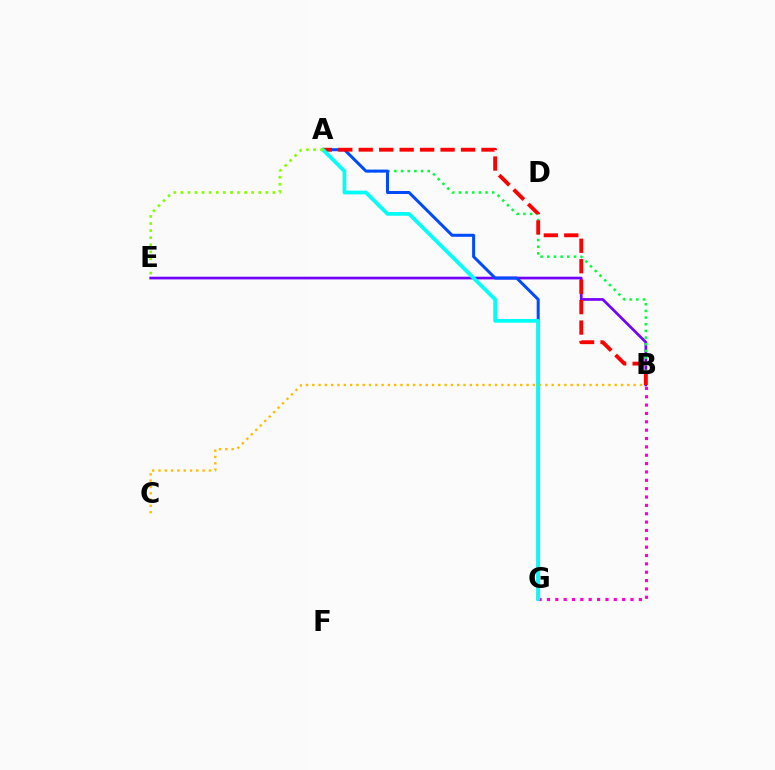{('B', 'E'): [{'color': '#7200ff', 'line_style': 'solid', 'thickness': 1.93}], ('B', 'C'): [{'color': '#ffbd00', 'line_style': 'dotted', 'thickness': 1.71}], ('B', 'G'): [{'color': '#ff00cf', 'line_style': 'dotted', 'thickness': 2.27}], ('A', 'B'): [{'color': '#00ff39', 'line_style': 'dotted', 'thickness': 1.81}, {'color': '#ff0000', 'line_style': 'dashed', 'thickness': 2.78}], ('A', 'G'): [{'color': '#004bff', 'line_style': 'solid', 'thickness': 2.17}, {'color': '#00fff6', 'line_style': 'solid', 'thickness': 2.69}], ('A', 'E'): [{'color': '#84ff00', 'line_style': 'dotted', 'thickness': 1.92}]}